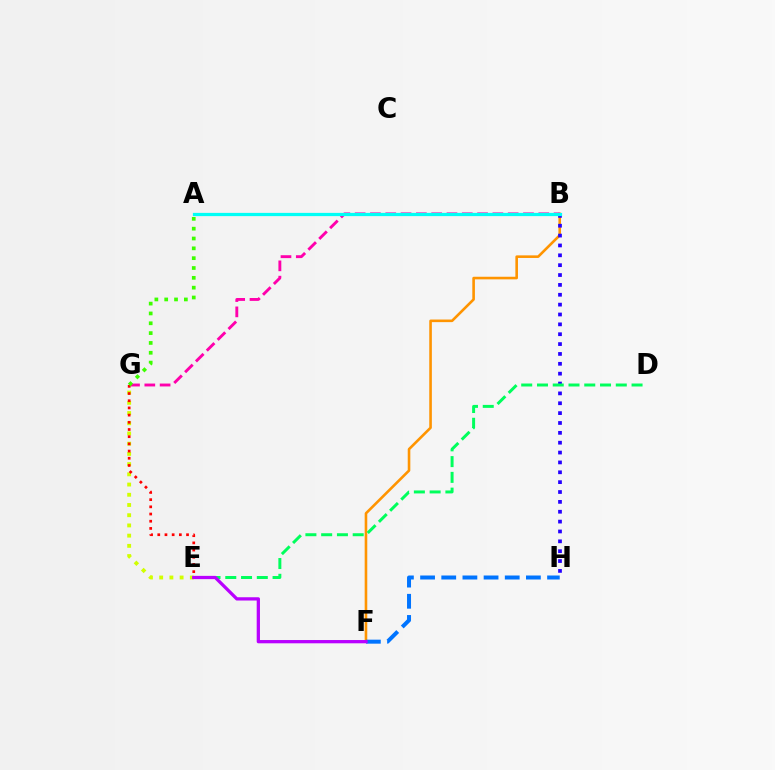{('E', 'G'): [{'color': '#d1ff00', 'line_style': 'dotted', 'thickness': 2.78}, {'color': '#ff0000', 'line_style': 'dotted', 'thickness': 1.95}], ('B', 'F'): [{'color': '#ff9400', 'line_style': 'solid', 'thickness': 1.87}], ('B', 'H'): [{'color': '#2500ff', 'line_style': 'dotted', 'thickness': 2.68}], ('F', 'H'): [{'color': '#0074ff', 'line_style': 'dashed', 'thickness': 2.87}], ('B', 'G'): [{'color': '#ff00ac', 'line_style': 'dashed', 'thickness': 2.08}], ('A', 'G'): [{'color': '#3dff00', 'line_style': 'dotted', 'thickness': 2.67}], ('D', 'E'): [{'color': '#00ff5c', 'line_style': 'dashed', 'thickness': 2.14}], ('E', 'F'): [{'color': '#b900ff', 'line_style': 'solid', 'thickness': 2.35}], ('A', 'B'): [{'color': '#00fff6', 'line_style': 'solid', 'thickness': 2.33}]}